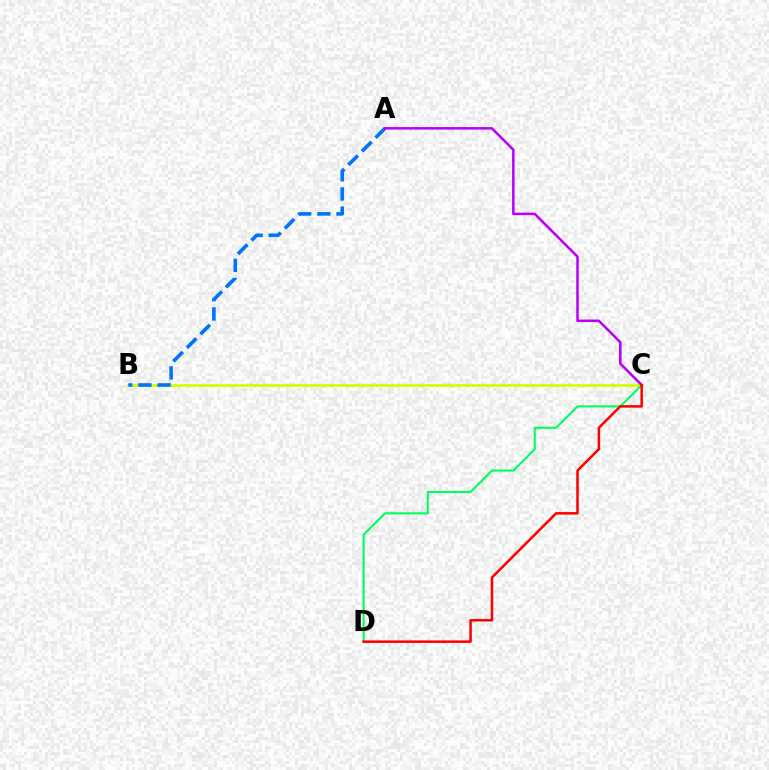{('B', 'C'): [{'color': '#d1ff00', 'line_style': 'solid', 'thickness': 1.96}], ('C', 'D'): [{'color': '#00ff5c', 'line_style': 'solid', 'thickness': 1.52}, {'color': '#ff0000', 'line_style': 'solid', 'thickness': 1.82}], ('A', 'B'): [{'color': '#0074ff', 'line_style': 'dashed', 'thickness': 2.6}], ('A', 'C'): [{'color': '#b900ff', 'line_style': 'solid', 'thickness': 1.82}]}